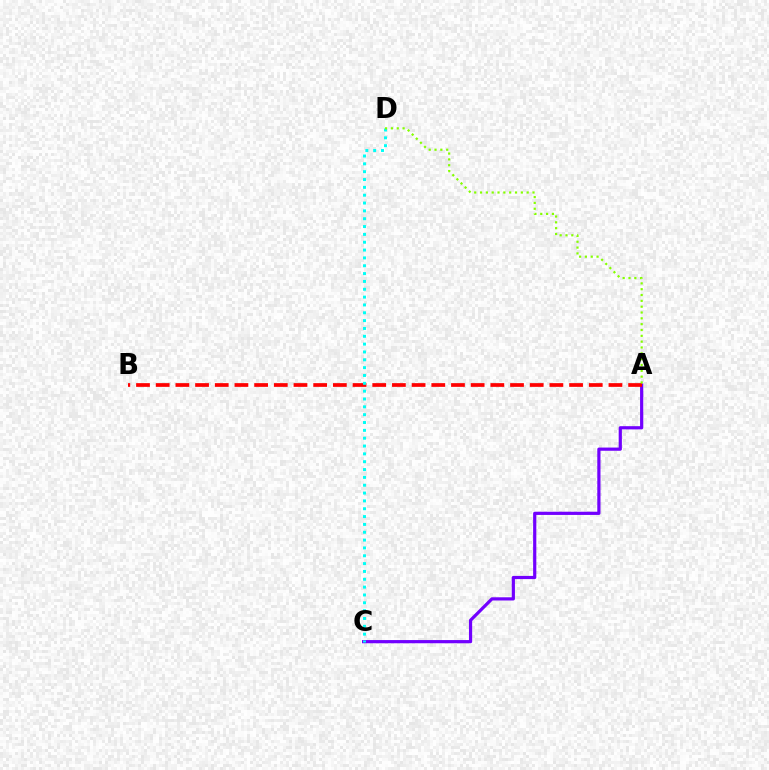{('A', 'C'): [{'color': '#7200ff', 'line_style': 'solid', 'thickness': 2.3}], ('A', 'B'): [{'color': '#ff0000', 'line_style': 'dashed', 'thickness': 2.67}], ('C', 'D'): [{'color': '#00fff6', 'line_style': 'dotted', 'thickness': 2.13}], ('A', 'D'): [{'color': '#84ff00', 'line_style': 'dotted', 'thickness': 1.58}]}